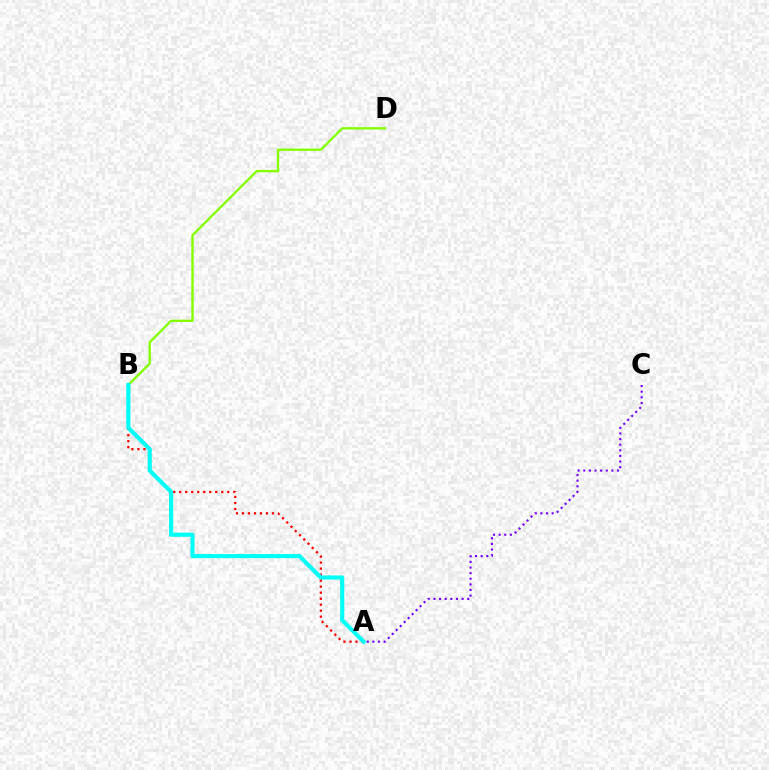{('A', 'B'): [{'color': '#ff0000', 'line_style': 'dotted', 'thickness': 1.63}, {'color': '#00fff6', 'line_style': 'solid', 'thickness': 2.97}], ('A', 'C'): [{'color': '#7200ff', 'line_style': 'dotted', 'thickness': 1.53}], ('B', 'D'): [{'color': '#84ff00', 'line_style': 'solid', 'thickness': 1.7}]}